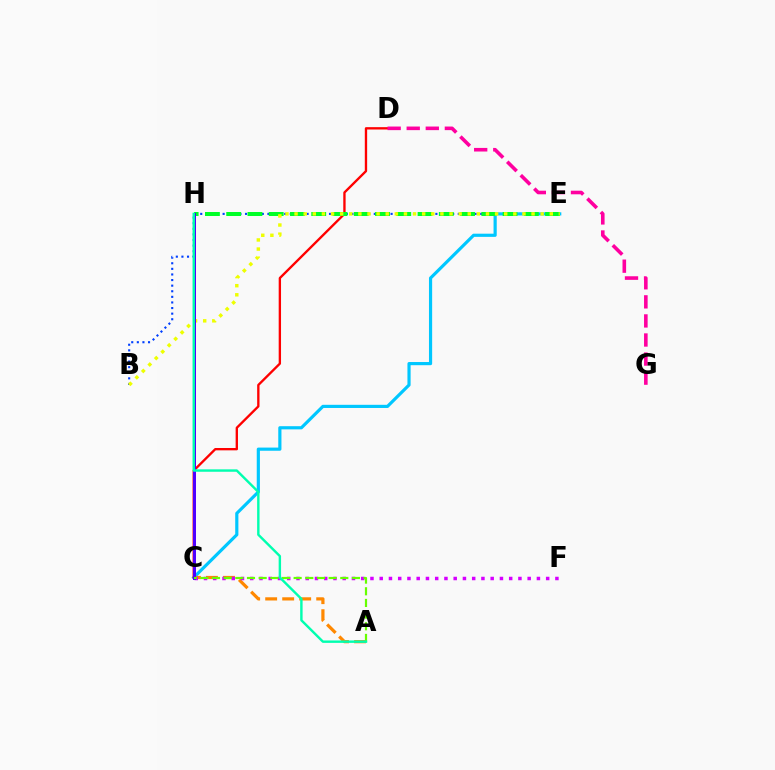{('B', 'E'): [{'color': '#003fff', 'line_style': 'dotted', 'thickness': 1.52}, {'color': '#eeff00', 'line_style': 'dotted', 'thickness': 2.48}], ('C', 'E'): [{'color': '#00c7ff', 'line_style': 'solid', 'thickness': 2.28}], ('A', 'C'): [{'color': '#ff8800', 'line_style': 'dashed', 'thickness': 2.31}, {'color': '#66ff00', 'line_style': 'dashed', 'thickness': 1.58}], ('C', 'D'): [{'color': '#ff0000', 'line_style': 'solid', 'thickness': 1.69}], ('D', 'G'): [{'color': '#ff00a0', 'line_style': 'dashed', 'thickness': 2.59}], ('C', 'F'): [{'color': '#d600ff', 'line_style': 'dotted', 'thickness': 2.51}], ('E', 'H'): [{'color': '#00ff27', 'line_style': 'dashed', 'thickness': 2.89}], ('C', 'H'): [{'color': '#4f00ff', 'line_style': 'solid', 'thickness': 2.15}], ('A', 'H'): [{'color': '#00ffaf', 'line_style': 'solid', 'thickness': 1.74}]}